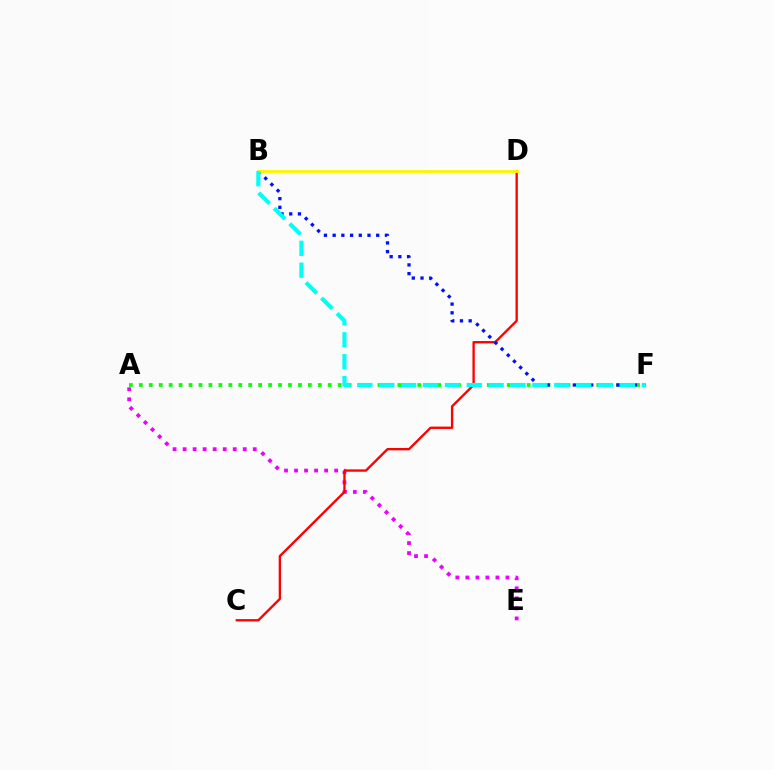{('A', 'E'): [{'color': '#ee00ff', 'line_style': 'dotted', 'thickness': 2.72}], ('C', 'D'): [{'color': '#ff0000', 'line_style': 'solid', 'thickness': 1.69}], ('A', 'F'): [{'color': '#08ff00', 'line_style': 'dotted', 'thickness': 2.7}], ('B', 'F'): [{'color': '#0010ff', 'line_style': 'dotted', 'thickness': 2.37}, {'color': '#00fff6', 'line_style': 'dashed', 'thickness': 2.97}], ('B', 'D'): [{'color': '#fcf500', 'line_style': 'solid', 'thickness': 2.05}]}